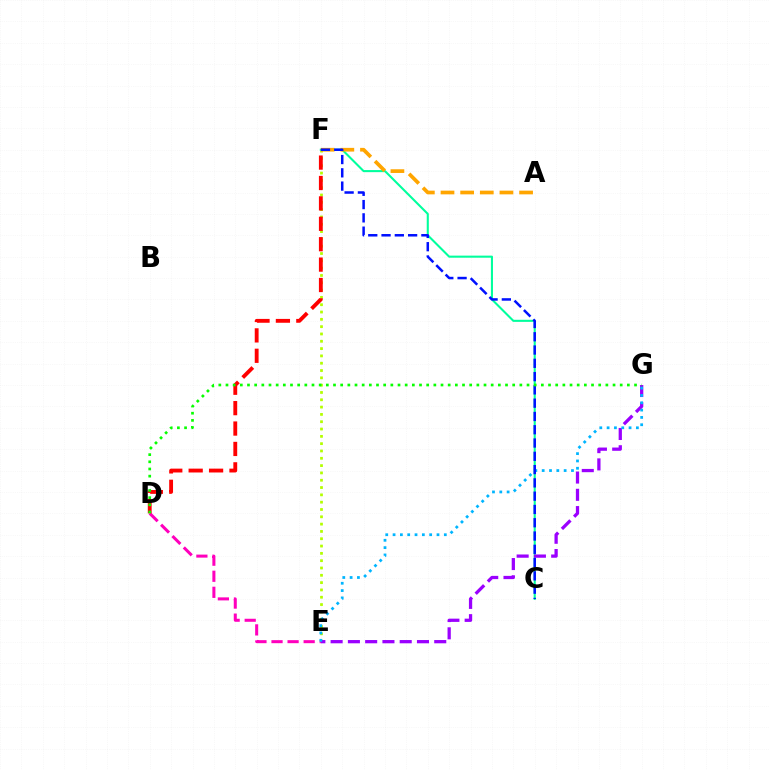{('E', 'F'): [{'color': '#b3ff00', 'line_style': 'dotted', 'thickness': 1.99}], ('C', 'F'): [{'color': '#00ff9d', 'line_style': 'solid', 'thickness': 1.5}, {'color': '#0010ff', 'line_style': 'dashed', 'thickness': 1.8}], ('D', 'E'): [{'color': '#ff00bd', 'line_style': 'dashed', 'thickness': 2.18}], ('E', 'G'): [{'color': '#9b00ff', 'line_style': 'dashed', 'thickness': 2.35}, {'color': '#00b5ff', 'line_style': 'dotted', 'thickness': 1.99}], ('A', 'F'): [{'color': '#ffa500', 'line_style': 'dashed', 'thickness': 2.67}], ('D', 'F'): [{'color': '#ff0000', 'line_style': 'dashed', 'thickness': 2.77}], ('D', 'G'): [{'color': '#08ff00', 'line_style': 'dotted', 'thickness': 1.95}]}